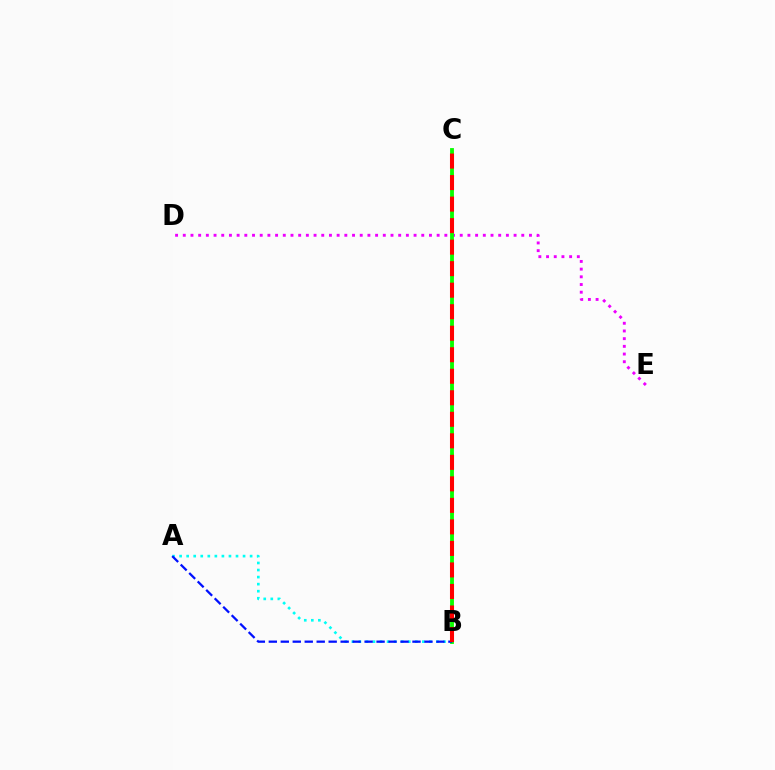{('A', 'B'): [{'color': '#00fff6', 'line_style': 'dotted', 'thickness': 1.92}, {'color': '#0010ff', 'line_style': 'dashed', 'thickness': 1.63}], ('B', 'C'): [{'color': '#fcf500', 'line_style': 'dotted', 'thickness': 2.01}, {'color': '#08ff00', 'line_style': 'solid', 'thickness': 2.75}, {'color': '#ff0000', 'line_style': 'dashed', 'thickness': 2.92}], ('D', 'E'): [{'color': '#ee00ff', 'line_style': 'dotted', 'thickness': 2.09}]}